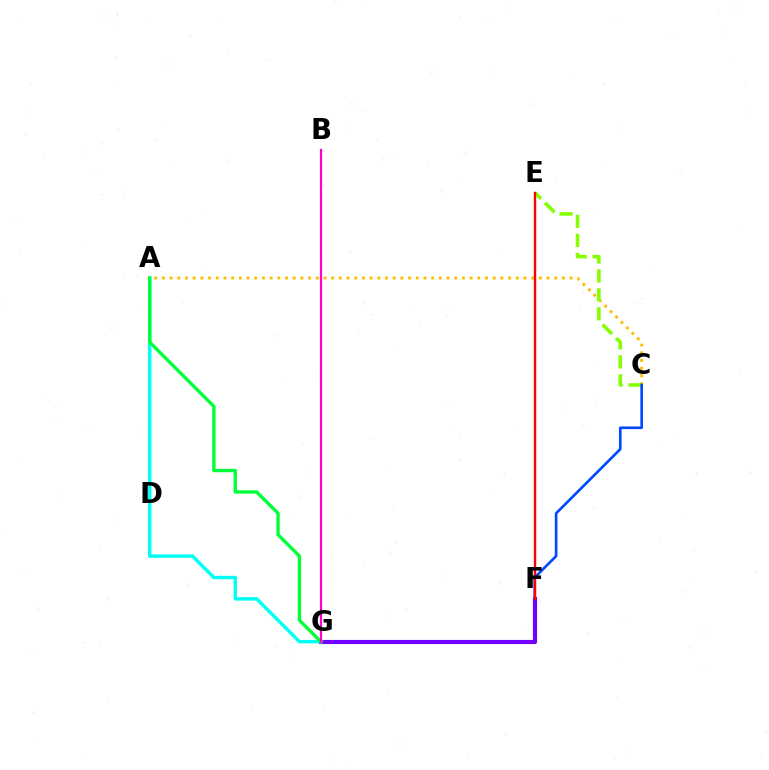{('F', 'G'): [{'color': '#7200ff', 'line_style': 'solid', 'thickness': 2.99}], ('A', 'C'): [{'color': '#ffbd00', 'line_style': 'dotted', 'thickness': 2.09}], ('A', 'G'): [{'color': '#00fff6', 'line_style': 'solid', 'thickness': 2.45}, {'color': '#00ff39', 'line_style': 'solid', 'thickness': 2.41}], ('C', 'E'): [{'color': '#84ff00', 'line_style': 'dashed', 'thickness': 2.58}], ('C', 'F'): [{'color': '#004bff', 'line_style': 'solid', 'thickness': 1.91}], ('E', 'F'): [{'color': '#ff0000', 'line_style': 'solid', 'thickness': 1.72}], ('B', 'G'): [{'color': '#ff00cf', 'line_style': 'solid', 'thickness': 1.58}]}